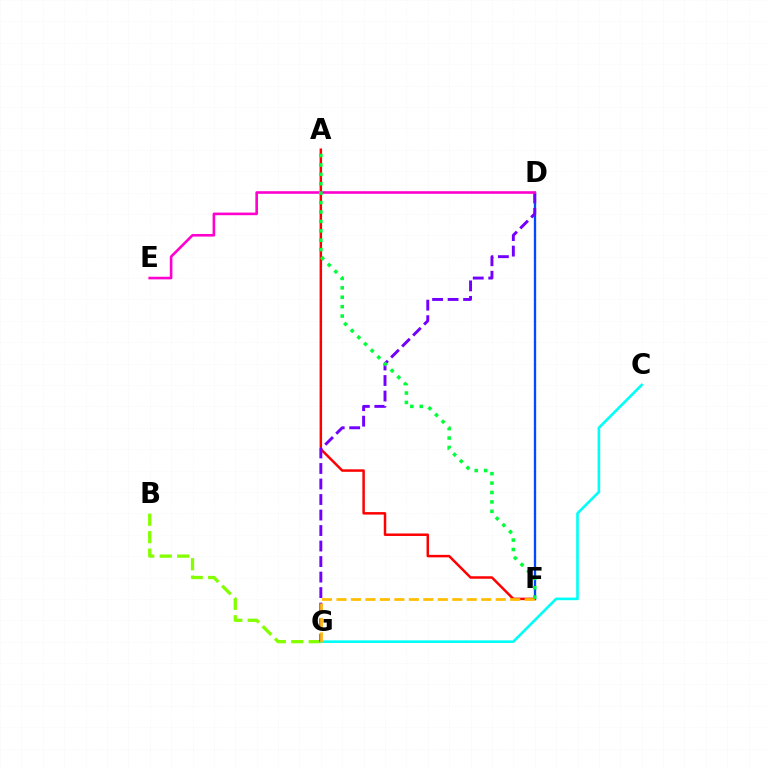{('D', 'F'): [{'color': '#004bff', 'line_style': 'solid', 'thickness': 1.68}], ('A', 'F'): [{'color': '#ff0000', 'line_style': 'solid', 'thickness': 1.79}, {'color': '#00ff39', 'line_style': 'dotted', 'thickness': 2.56}], ('B', 'G'): [{'color': '#84ff00', 'line_style': 'dashed', 'thickness': 2.37}], ('C', 'G'): [{'color': '#00fff6', 'line_style': 'solid', 'thickness': 1.89}], ('D', 'G'): [{'color': '#7200ff', 'line_style': 'dashed', 'thickness': 2.11}], ('D', 'E'): [{'color': '#ff00cf', 'line_style': 'solid', 'thickness': 1.88}], ('F', 'G'): [{'color': '#ffbd00', 'line_style': 'dashed', 'thickness': 1.97}]}